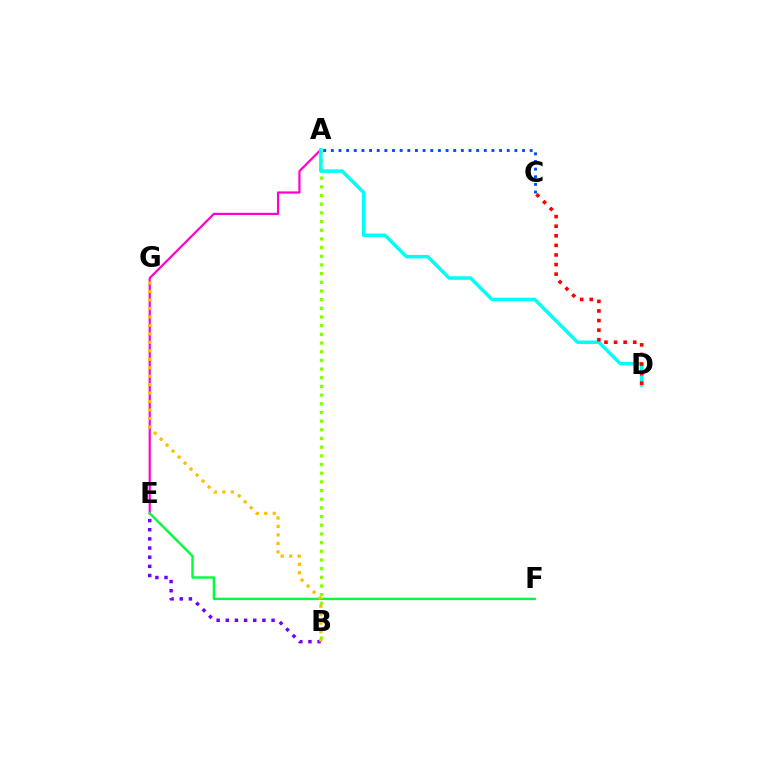{('B', 'E'): [{'color': '#7200ff', 'line_style': 'dotted', 'thickness': 2.49}], ('A', 'B'): [{'color': '#84ff00', 'line_style': 'dotted', 'thickness': 2.36}], ('A', 'E'): [{'color': '#ff00cf', 'line_style': 'solid', 'thickness': 1.58}], ('A', 'C'): [{'color': '#004bff', 'line_style': 'dotted', 'thickness': 2.08}], ('A', 'D'): [{'color': '#00fff6', 'line_style': 'solid', 'thickness': 2.5}], ('E', 'F'): [{'color': '#00ff39', 'line_style': 'solid', 'thickness': 1.72}], ('B', 'G'): [{'color': '#ffbd00', 'line_style': 'dotted', 'thickness': 2.3}], ('C', 'D'): [{'color': '#ff0000', 'line_style': 'dotted', 'thickness': 2.6}]}